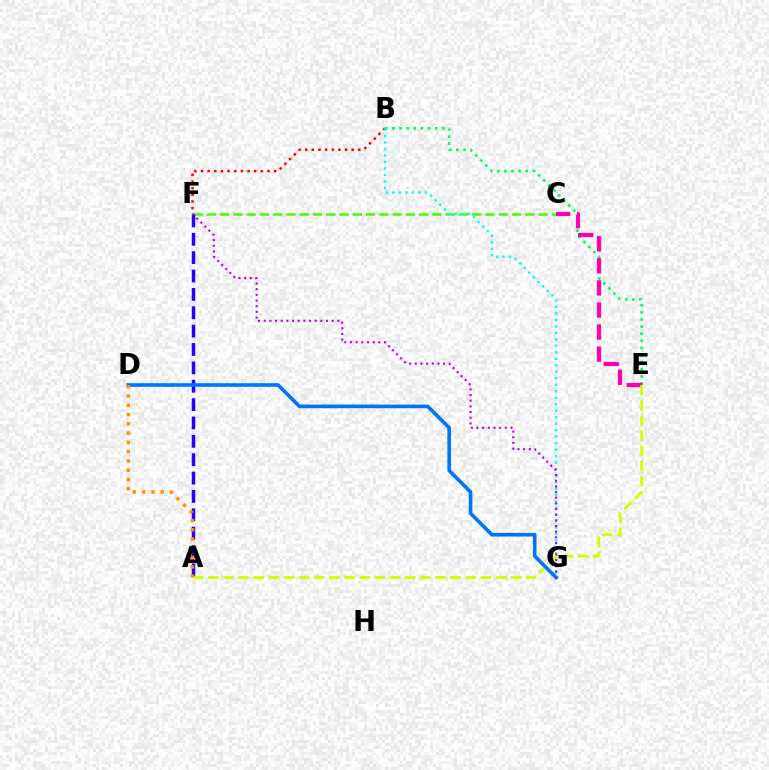{('B', 'F'): [{'color': '#ff0000', 'line_style': 'dotted', 'thickness': 1.81}], ('C', 'F'): [{'color': '#3dff00', 'line_style': 'dashed', 'thickness': 1.8}], ('B', 'E'): [{'color': '#00ff5c', 'line_style': 'dotted', 'thickness': 1.93}], ('C', 'E'): [{'color': '#ff00ac', 'line_style': 'dashed', 'thickness': 3.0}], ('A', 'F'): [{'color': '#2500ff', 'line_style': 'dashed', 'thickness': 2.5}], ('B', 'G'): [{'color': '#00fff6', 'line_style': 'dotted', 'thickness': 1.76}], ('A', 'E'): [{'color': '#d1ff00', 'line_style': 'dashed', 'thickness': 2.06}], ('D', 'G'): [{'color': '#0074ff', 'line_style': 'solid', 'thickness': 2.6}], ('A', 'D'): [{'color': '#ff9400', 'line_style': 'dotted', 'thickness': 2.52}], ('F', 'G'): [{'color': '#b900ff', 'line_style': 'dotted', 'thickness': 1.54}]}